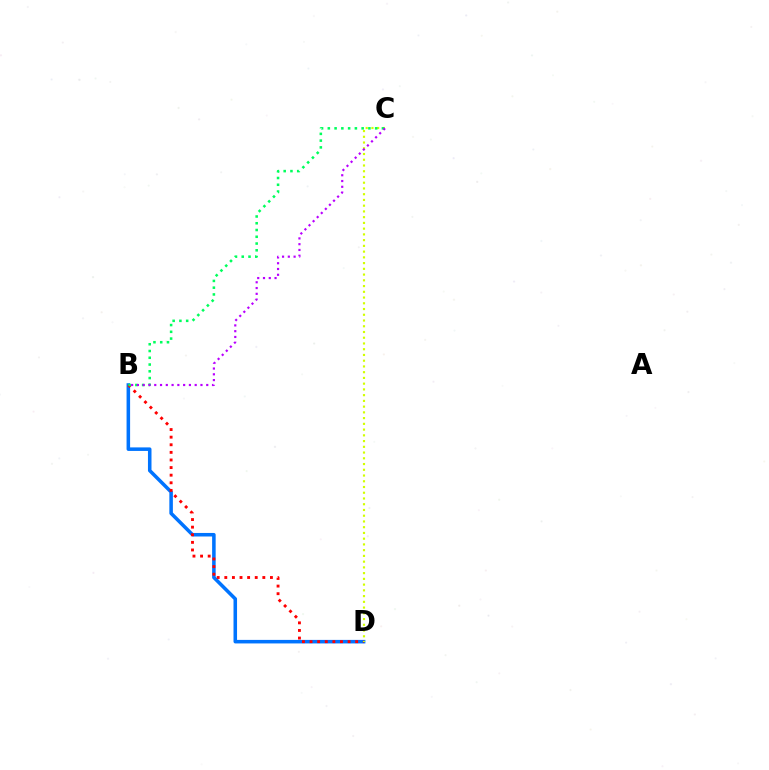{('B', 'D'): [{'color': '#0074ff', 'line_style': 'solid', 'thickness': 2.55}, {'color': '#ff0000', 'line_style': 'dotted', 'thickness': 2.07}], ('C', 'D'): [{'color': '#d1ff00', 'line_style': 'dotted', 'thickness': 1.56}], ('B', 'C'): [{'color': '#00ff5c', 'line_style': 'dotted', 'thickness': 1.84}, {'color': '#b900ff', 'line_style': 'dotted', 'thickness': 1.57}]}